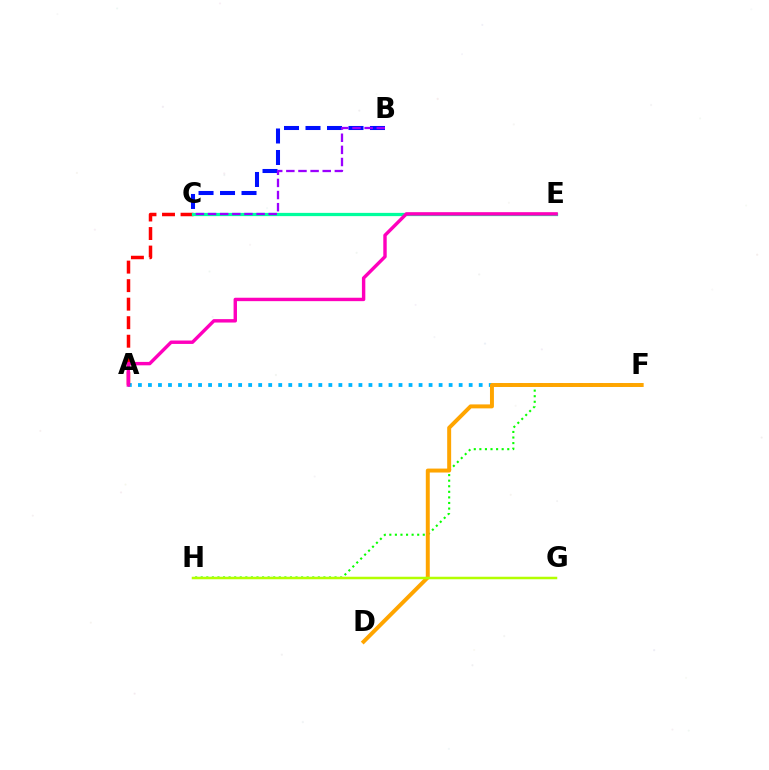{('A', 'F'): [{'color': '#00b5ff', 'line_style': 'dotted', 'thickness': 2.72}], ('F', 'H'): [{'color': '#08ff00', 'line_style': 'dotted', 'thickness': 1.51}], ('B', 'C'): [{'color': '#0010ff', 'line_style': 'dashed', 'thickness': 2.92}, {'color': '#9b00ff', 'line_style': 'dashed', 'thickness': 1.65}], ('A', 'C'): [{'color': '#ff0000', 'line_style': 'dashed', 'thickness': 2.52}], ('D', 'F'): [{'color': '#ffa500', 'line_style': 'solid', 'thickness': 2.85}], ('C', 'E'): [{'color': '#00ff9d', 'line_style': 'solid', 'thickness': 2.34}], ('G', 'H'): [{'color': '#b3ff00', 'line_style': 'solid', 'thickness': 1.8}], ('A', 'E'): [{'color': '#ff00bd', 'line_style': 'solid', 'thickness': 2.46}]}